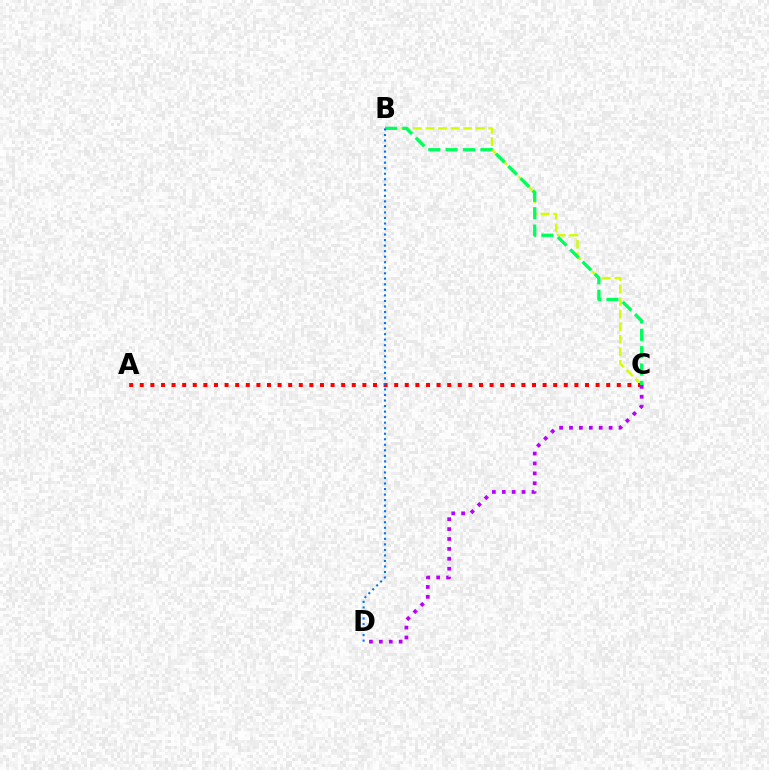{('B', 'C'): [{'color': '#d1ff00', 'line_style': 'dashed', 'thickness': 1.7}, {'color': '#00ff5c', 'line_style': 'dashed', 'thickness': 2.36}], ('A', 'C'): [{'color': '#ff0000', 'line_style': 'dotted', 'thickness': 2.88}], ('B', 'D'): [{'color': '#0074ff', 'line_style': 'dotted', 'thickness': 1.5}], ('C', 'D'): [{'color': '#b900ff', 'line_style': 'dotted', 'thickness': 2.69}]}